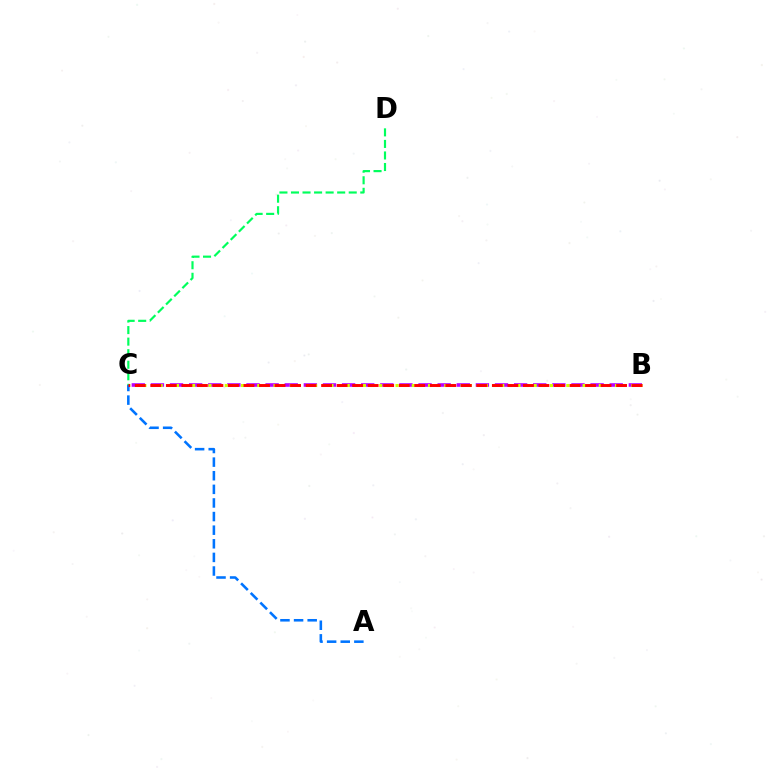{('B', 'C'): [{'color': '#b900ff', 'line_style': 'dashed', 'thickness': 2.6}, {'color': '#d1ff00', 'line_style': 'dotted', 'thickness': 2.21}, {'color': '#ff0000', 'line_style': 'dashed', 'thickness': 2.11}], ('A', 'C'): [{'color': '#0074ff', 'line_style': 'dashed', 'thickness': 1.85}], ('C', 'D'): [{'color': '#00ff5c', 'line_style': 'dashed', 'thickness': 1.57}]}